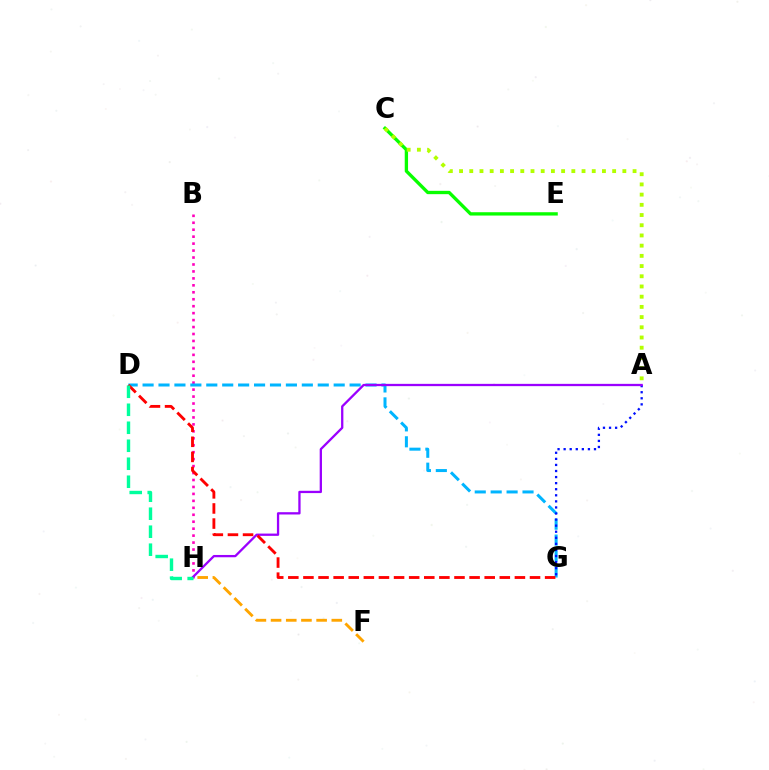{('B', 'H'): [{'color': '#ff00bd', 'line_style': 'dotted', 'thickness': 1.89}], ('D', 'G'): [{'color': '#00b5ff', 'line_style': 'dashed', 'thickness': 2.16}, {'color': '#ff0000', 'line_style': 'dashed', 'thickness': 2.05}], ('C', 'E'): [{'color': '#08ff00', 'line_style': 'solid', 'thickness': 2.4}], ('F', 'H'): [{'color': '#ffa500', 'line_style': 'dashed', 'thickness': 2.06}], ('A', 'G'): [{'color': '#0010ff', 'line_style': 'dotted', 'thickness': 1.65}], ('A', 'C'): [{'color': '#b3ff00', 'line_style': 'dotted', 'thickness': 2.77}], ('A', 'H'): [{'color': '#9b00ff', 'line_style': 'solid', 'thickness': 1.65}], ('D', 'H'): [{'color': '#00ff9d', 'line_style': 'dashed', 'thickness': 2.44}]}